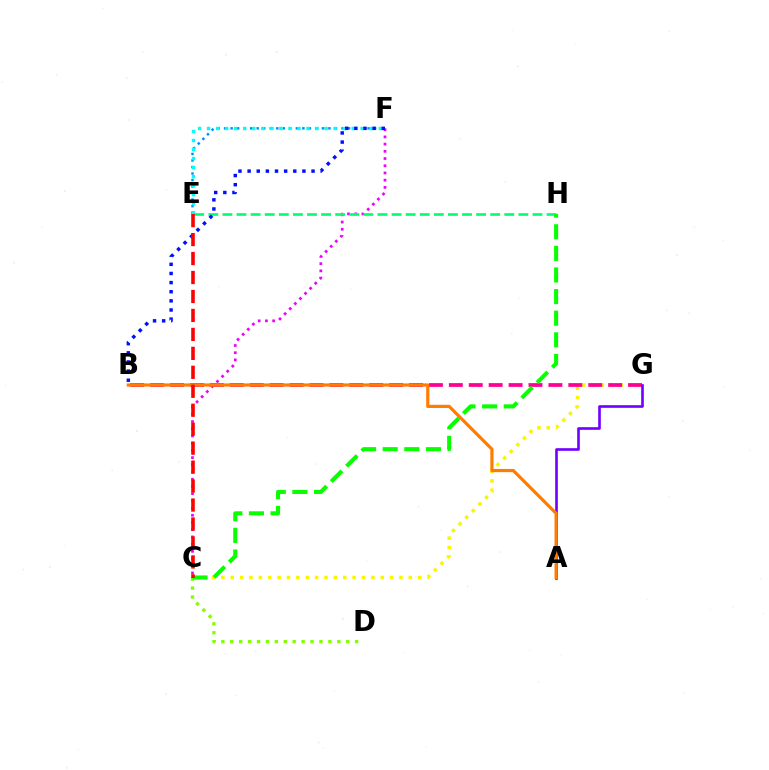{('C', 'G'): [{'color': '#fcf500', 'line_style': 'dotted', 'thickness': 2.55}], ('B', 'G'): [{'color': '#ff0094', 'line_style': 'dashed', 'thickness': 2.71}], ('E', 'F'): [{'color': '#008cff', 'line_style': 'dotted', 'thickness': 1.77}, {'color': '#00fff6', 'line_style': 'dotted', 'thickness': 2.46}], ('C', 'F'): [{'color': '#ee00ff', 'line_style': 'dotted', 'thickness': 1.96}], ('C', 'D'): [{'color': '#84ff00', 'line_style': 'dotted', 'thickness': 2.42}], ('A', 'G'): [{'color': '#7200ff', 'line_style': 'solid', 'thickness': 1.9}], ('E', 'H'): [{'color': '#00ff74', 'line_style': 'dashed', 'thickness': 1.91}], ('A', 'B'): [{'color': '#ff7c00', 'line_style': 'solid', 'thickness': 2.3}], ('B', 'F'): [{'color': '#0010ff', 'line_style': 'dotted', 'thickness': 2.48}], ('C', 'H'): [{'color': '#08ff00', 'line_style': 'dashed', 'thickness': 2.94}], ('C', 'E'): [{'color': '#ff0000', 'line_style': 'dashed', 'thickness': 2.58}]}